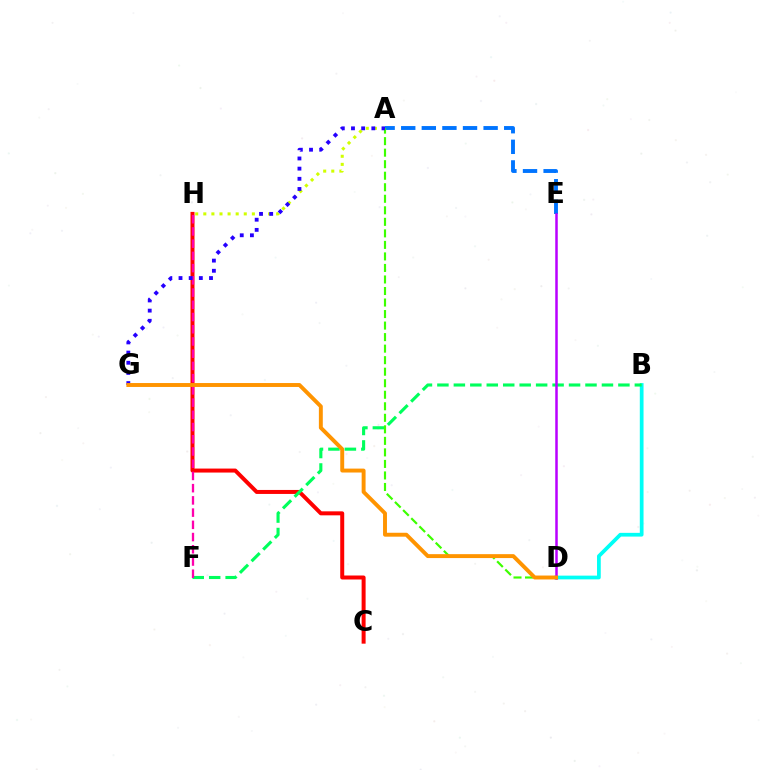{('B', 'D'): [{'color': '#00fff6', 'line_style': 'solid', 'thickness': 2.69}], ('C', 'H'): [{'color': '#ff0000', 'line_style': 'solid', 'thickness': 2.87}], ('B', 'F'): [{'color': '#00ff5c', 'line_style': 'dashed', 'thickness': 2.24}], ('A', 'E'): [{'color': '#0074ff', 'line_style': 'dashed', 'thickness': 2.8}], ('F', 'H'): [{'color': '#ff00ac', 'line_style': 'dashed', 'thickness': 1.66}], ('A', 'H'): [{'color': '#d1ff00', 'line_style': 'dotted', 'thickness': 2.2}], ('A', 'D'): [{'color': '#3dff00', 'line_style': 'dashed', 'thickness': 1.57}], ('D', 'E'): [{'color': '#b900ff', 'line_style': 'solid', 'thickness': 1.8}], ('A', 'G'): [{'color': '#2500ff', 'line_style': 'dotted', 'thickness': 2.76}], ('D', 'G'): [{'color': '#ff9400', 'line_style': 'solid', 'thickness': 2.82}]}